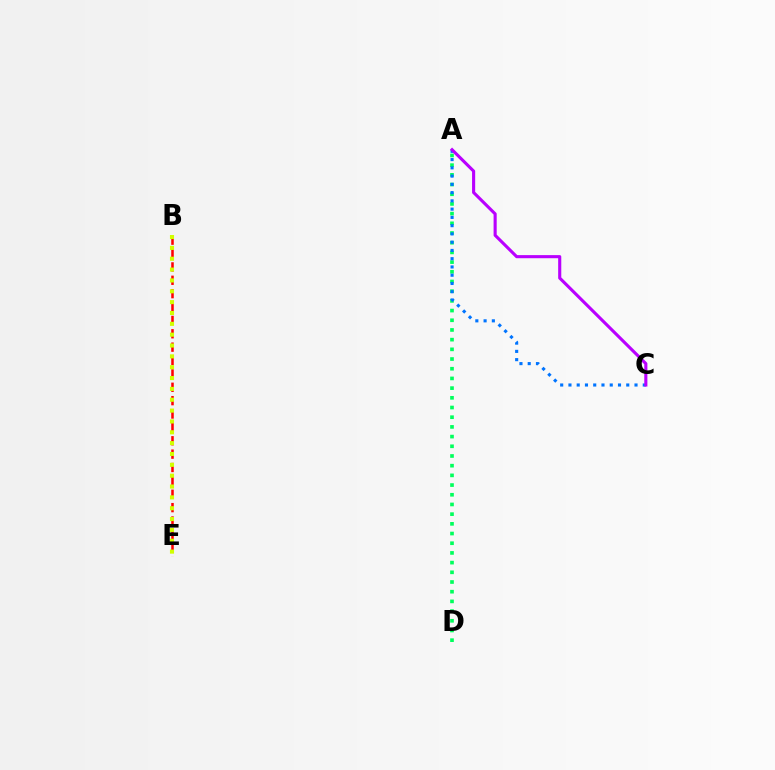{('B', 'E'): [{'color': '#ff0000', 'line_style': 'dashed', 'thickness': 1.82}, {'color': '#d1ff00', 'line_style': 'dotted', 'thickness': 2.95}], ('A', 'D'): [{'color': '#00ff5c', 'line_style': 'dotted', 'thickness': 2.63}], ('A', 'C'): [{'color': '#0074ff', 'line_style': 'dotted', 'thickness': 2.24}, {'color': '#b900ff', 'line_style': 'solid', 'thickness': 2.24}]}